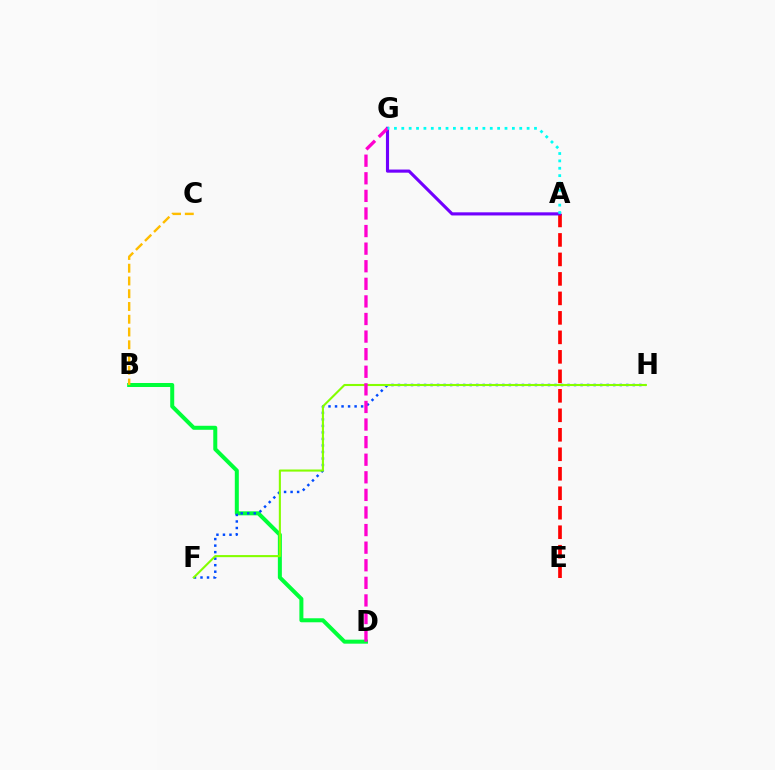{('B', 'D'): [{'color': '#00ff39', 'line_style': 'solid', 'thickness': 2.89}], ('F', 'H'): [{'color': '#004bff', 'line_style': 'dotted', 'thickness': 1.77}, {'color': '#84ff00', 'line_style': 'solid', 'thickness': 1.51}], ('B', 'C'): [{'color': '#ffbd00', 'line_style': 'dashed', 'thickness': 1.73}], ('A', 'E'): [{'color': '#ff0000', 'line_style': 'dashed', 'thickness': 2.65}], ('A', 'G'): [{'color': '#7200ff', 'line_style': 'solid', 'thickness': 2.25}, {'color': '#00fff6', 'line_style': 'dotted', 'thickness': 2.0}], ('D', 'G'): [{'color': '#ff00cf', 'line_style': 'dashed', 'thickness': 2.39}]}